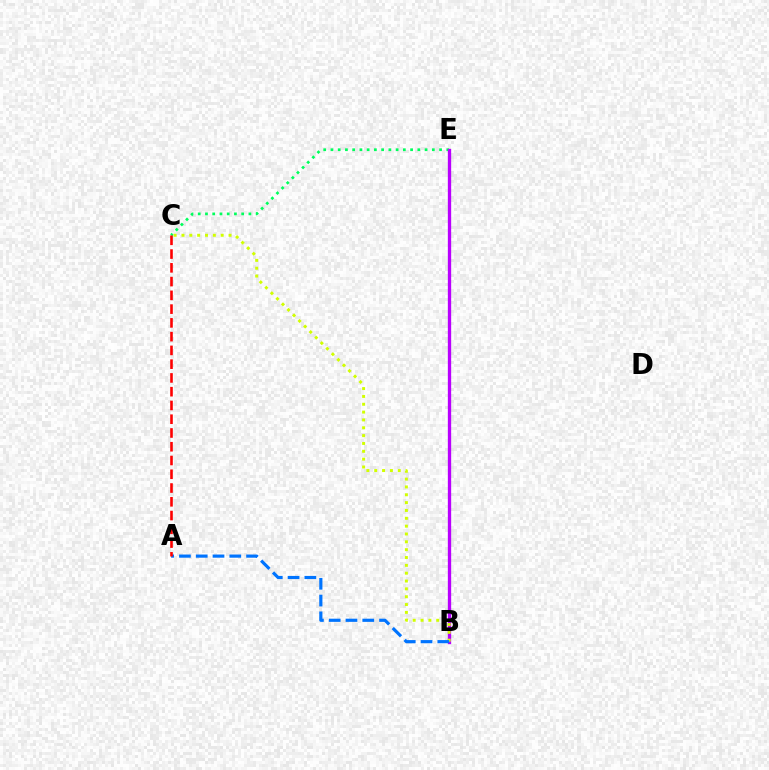{('C', 'E'): [{'color': '#00ff5c', 'line_style': 'dotted', 'thickness': 1.97}], ('B', 'E'): [{'color': '#b900ff', 'line_style': 'solid', 'thickness': 2.39}], ('B', 'C'): [{'color': '#d1ff00', 'line_style': 'dotted', 'thickness': 2.13}], ('A', 'B'): [{'color': '#0074ff', 'line_style': 'dashed', 'thickness': 2.28}], ('A', 'C'): [{'color': '#ff0000', 'line_style': 'dashed', 'thickness': 1.87}]}